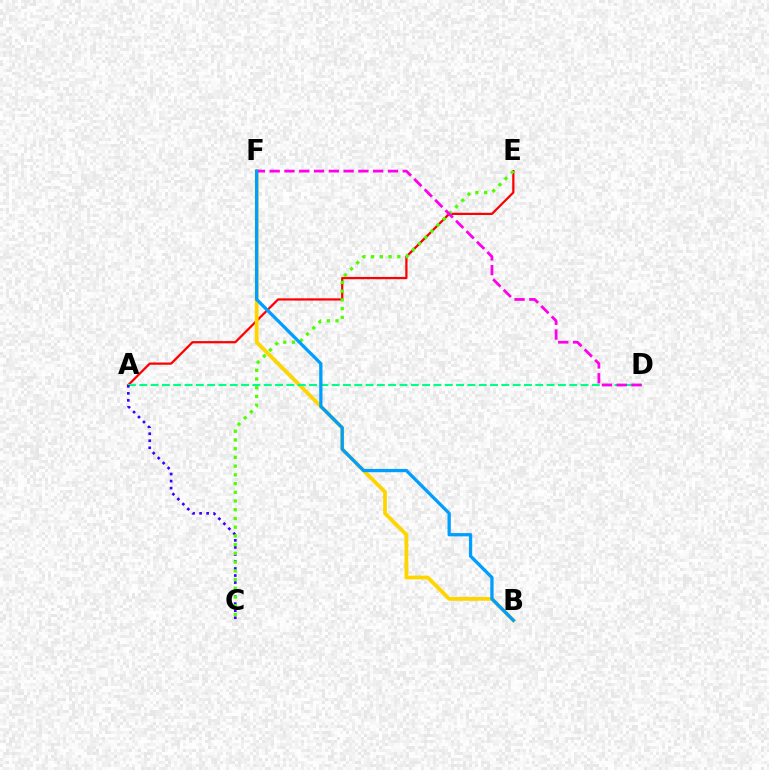{('A', 'E'): [{'color': '#ff0000', 'line_style': 'solid', 'thickness': 1.61}], ('B', 'F'): [{'color': '#ffd500', 'line_style': 'solid', 'thickness': 2.73}, {'color': '#009eff', 'line_style': 'solid', 'thickness': 2.36}], ('A', 'D'): [{'color': '#00ff86', 'line_style': 'dashed', 'thickness': 1.54}], ('A', 'C'): [{'color': '#3700ff', 'line_style': 'dotted', 'thickness': 1.91}], ('C', 'E'): [{'color': '#4fff00', 'line_style': 'dotted', 'thickness': 2.37}], ('D', 'F'): [{'color': '#ff00ed', 'line_style': 'dashed', 'thickness': 2.01}]}